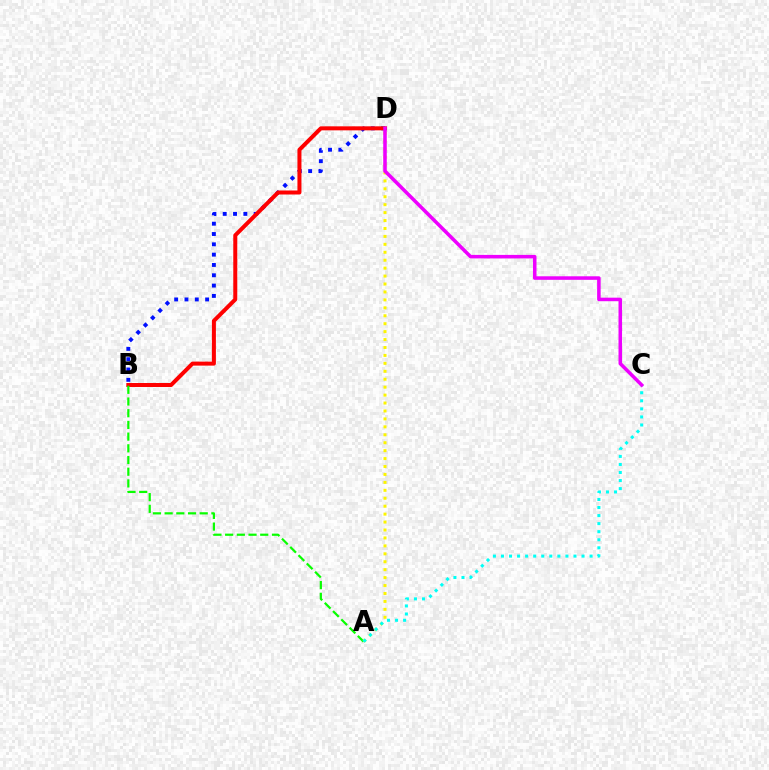{('B', 'D'): [{'color': '#0010ff', 'line_style': 'dotted', 'thickness': 2.8}, {'color': '#ff0000', 'line_style': 'solid', 'thickness': 2.89}], ('A', 'B'): [{'color': '#08ff00', 'line_style': 'dashed', 'thickness': 1.59}], ('A', 'D'): [{'color': '#fcf500', 'line_style': 'dotted', 'thickness': 2.16}], ('A', 'C'): [{'color': '#00fff6', 'line_style': 'dotted', 'thickness': 2.19}], ('C', 'D'): [{'color': '#ee00ff', 'line_style': 'solid', 'thickness': 2.55}]}